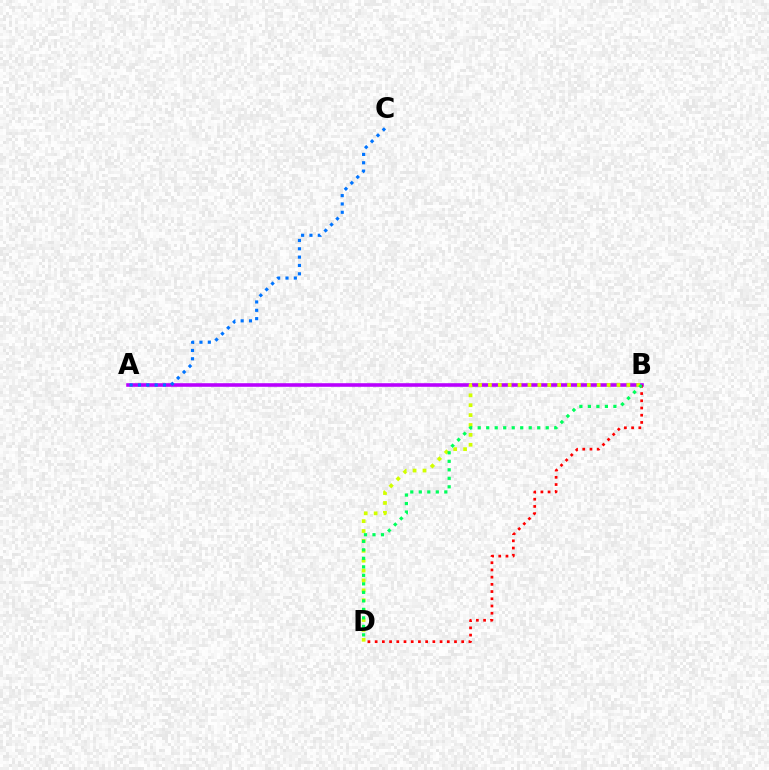{('A', 'B'): [{'color': '#b900ff', 'line_style': 'solid', 'thickness': 2.58}], ('B', 'D'): [{'color': '#d1ff00', 'line_style': 'dotted', 'thickness': 2.69}, {'color': '#ff0000', 'line_style': 'dotted', 'thickness': 1.96}, {'color': '#00ff5c', 'line_style': 'dotted', 'thickness': 2.31}], ('A', 'C'): [{'color': '#0074ff', 'line_style': 'dotted', 'thickness': 2.27}]}